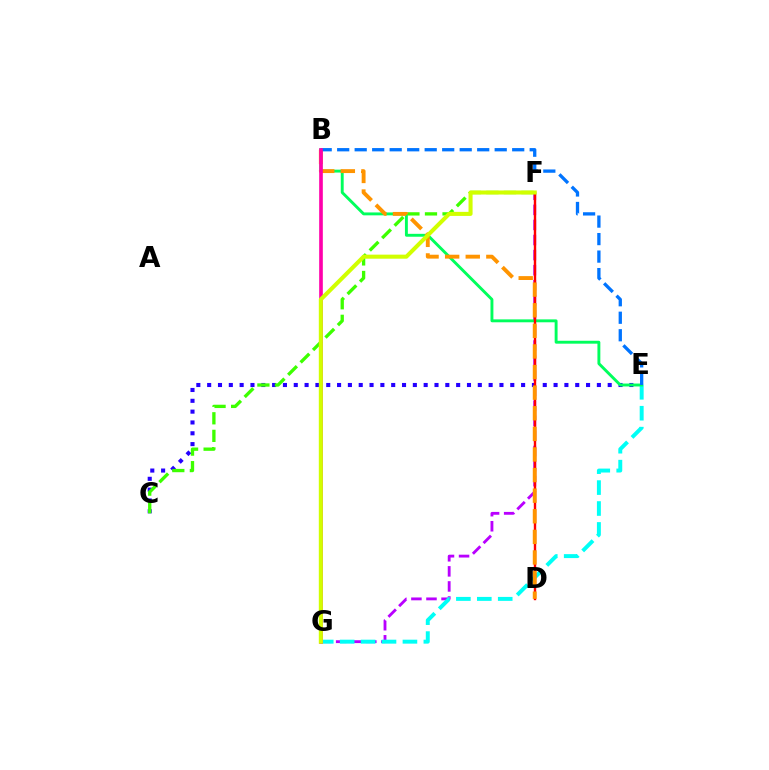{('F', 'G'): [{'color': '#b900ff', 'line_style': 'dashed', 'thickness': 2.05}, {'color': '#d1ff00', 'line_style': 'solid', 'thickness': 2.92}], ('C', 'E'): [{'color': '#2500ff', 'line_style': 'dotted', 'thickness': 2.94}], ('E', 'G'): [{'color': '#00fff6', 'line_style': 'dashed', 'thickness': 2.84}], ('B', 'E'): [{'color': '#00ff5c', 'line_style': 'solid', 'thickness': 2.09}, {'color': '#0074ff', 'line_style': 'dashed', 'thickness': 2.38}], ('C', 'F'): [{'color': '#3dff00', 'line_style': 'dashed', 'thickness': 2.39}], ('D', 'F'): [{'color': '#ff0000', 'line_style': 'solid', 'thickness': 1.73}], ('B', 'D'): [{'color': '#ff9400', 'line_style': 'dashed', 'thickness': 2.8}], ('B', 'G'): [{'color': '#ff00ac', 'line_style': 'solid', 'thickness': 2.62}]}